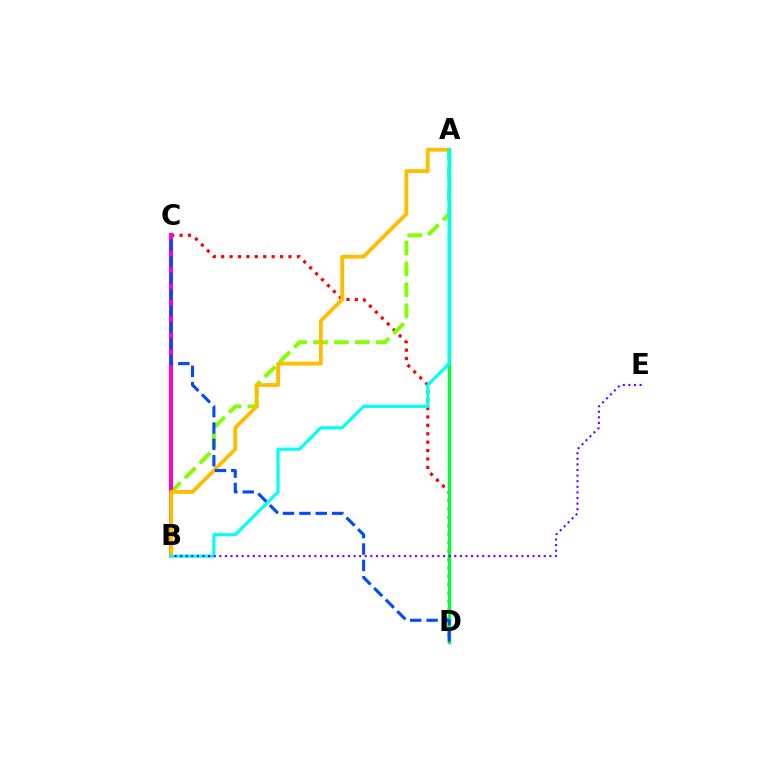{('C', 'D'): [{'color': '#ff0000', 'line_style': 'dotted', 'thickness': 2.28}, {'color': '#004bff', 'line_style': 'dashed', 'thickness': 2.23}], ('A', 'B'): [{'color': '#84ff00', 'line_style': 'dashed', 'thickness': 2.85}, {'color': '#ffbd00', 'line_style': 'solid', 'thickness': 2.76}, {'color': '#00fff6', 'line_style': 'solid', 'thickness': 2.27}], ('B', 'C'): [{'color': '#ff00cf', 'line_style': 'solid', 'thickness': 2.9}], ('A', 'D'): [{'color': '#00ff39', 'line_style': 'solid', 'thickness': 2.46}], ('B', 'E'): [{'color': '#7200ff', 'line_style': 'dotted', 'thickness': 1.52}]}